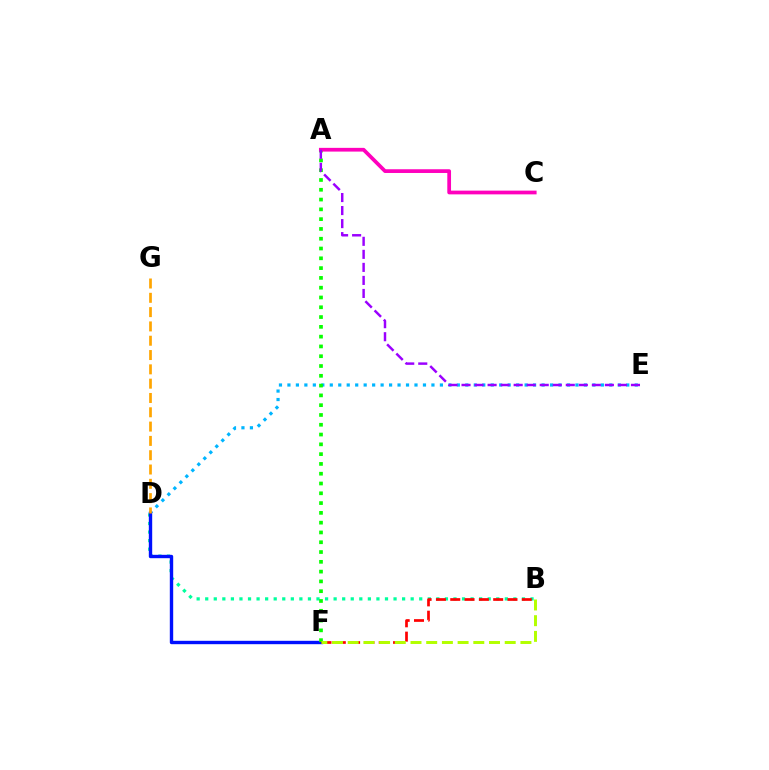{('D', 'E'): [{'color': '#00b5ff', 'line_style': 'dotted', 'thickness': 2.3}], ('B', 'D'): [{'color': '#00ff9d', 'line_style': 'dotted', 'thickness': 2.33}], ('D', 'F'): [{'color': '#0010ff', 'line_style': 'solid', 'thickness': 2.44}], ('A', 'F'): [{'color': '#08ff00', 'line_style': 'dotted', 'thickness': 2.66}], ('A', 'C'): [{'color': '#ff00bd', 'line_style': 'solid', 'thickness': 2.69}], ('B', 'F'): [{'color': '#ff0000', 'line_style': 'dashed', 'thickness': 1.94}, {'color': '#b3ff00', 'line_style': 'dashed', 'thickness': 2.13}], ('D', 'G'): [{'color': '#ffa500', 'line_style': 'dashed', 'thickness': 1.94}], ('A', 'E'): [{'color': '#9b00ff', 'line_style': 'dashed', 'thickness': 1.77}]}